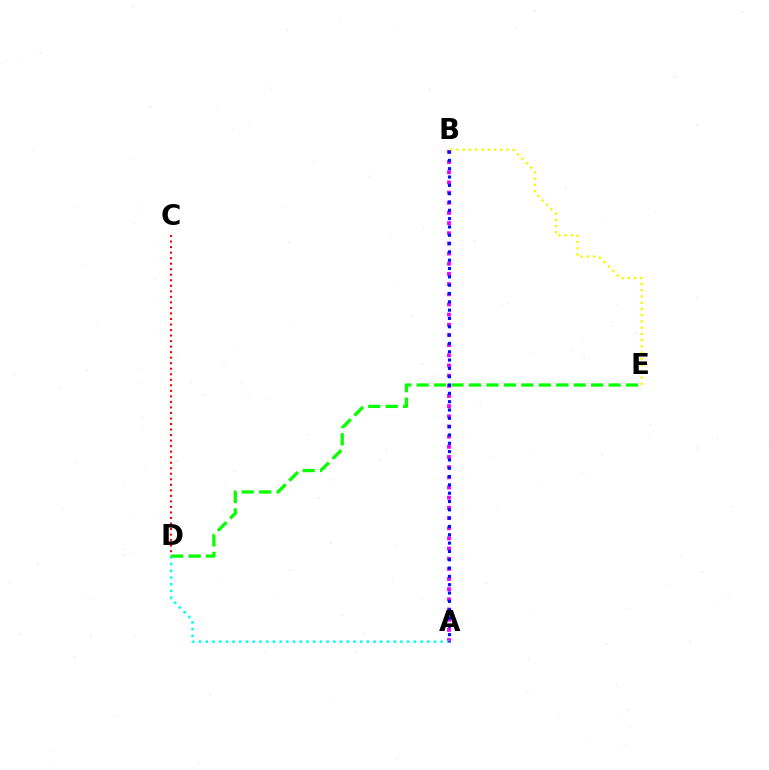{('C', 'D'): [{'color': '#ff0000', 'line_style': 'dotted', 'thickness': 1.5}], ('A', 'B'): [{'color': '#ee00ff', 'line_style': 'dotted', 'thickness': 2.76}, {'color': '#0010ff', 'line_style': 'dotted', 'thickness': 2.26}], ('A', 'D'): [{'color': '#00fff6', 'line_style': 'dotted', 'thickness': 1.82}], ('B', 'E'): [{'color': '#fcf500', 'line_style': 'dotted', 'thickness': 1.7}], ('D', 'E'): [{'color': '#08ff00', 'line_style': 'dashed', 'thickness': 2.37}]}